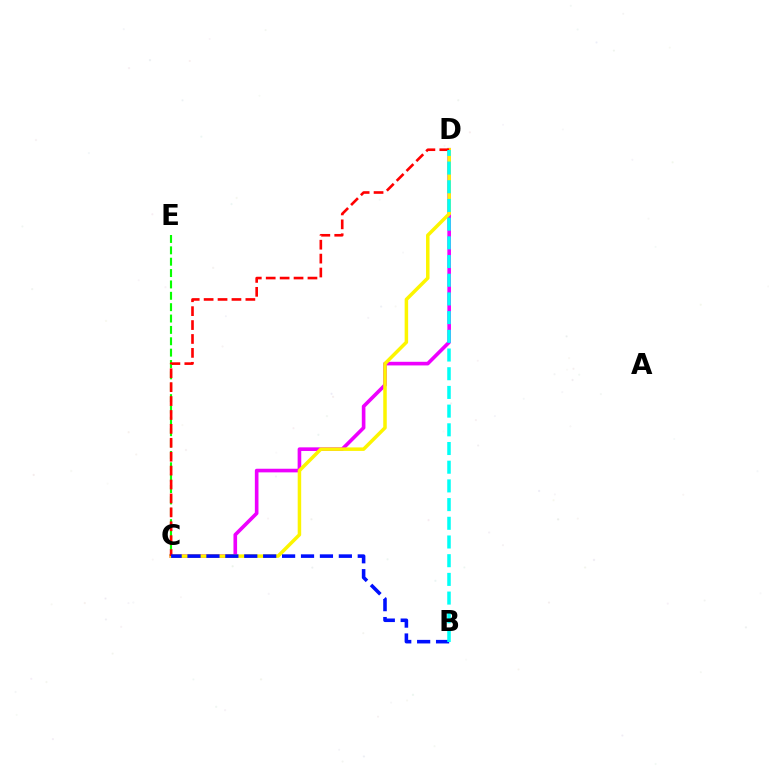{('C', 'D'): [{'color': '#ee00ff', 'line_style': 'solid', 'thickness': 2.61}, {'color': '#fcf500', 'line_style': 'solid', 'thickness': 2.52}, {'color': '#ff0000', 'line_style': 'dashed', 'thickness': 1.89}], ('C', 'E'): [{'color': '#08ff00', 'line_style': 'dashed', 'thickness': 1.54}], ('B', 'C'): [{'color': '#0010ff', 'line_style': 'dashed', 'thickness': 2.57}], ('B', 'D'): [{'color': '#00fff6', 'line_style': 'dashed', 'thickness': 2.54}]}